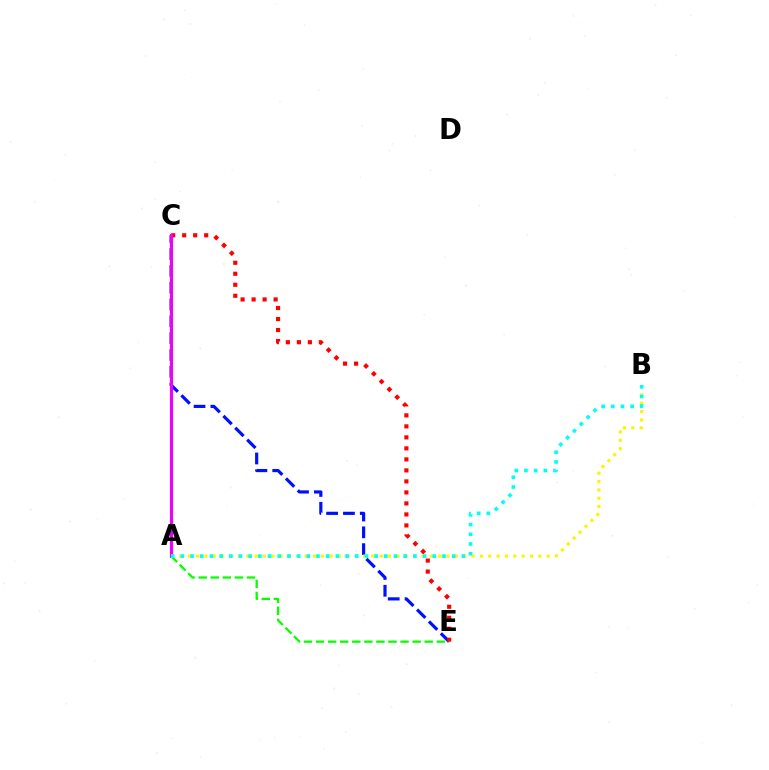{('C', 'E'): [{'color': '#0010ff', 'line_style': 'dashed', 'thickness': 2.29}, {'color': '#ff0000', 'line_style': 'dotted', 'thickness': 2.99}], ('A', 'C'): [{'color': '#ee00ff', 'line_style': 'solid', 'thickness': 2.28}], ('A', 'B'): [{'color': '#fcf500', 'line_style': 'dotted', 'thickness': 2.27}, {'color': '#00fff6', 'line_style': 'dotted', 'thickness': 2.63}], ('A', 'E'): [{'color': '#08ff00', 'line_style': 'dashed', 'thickness': 1.64}]}